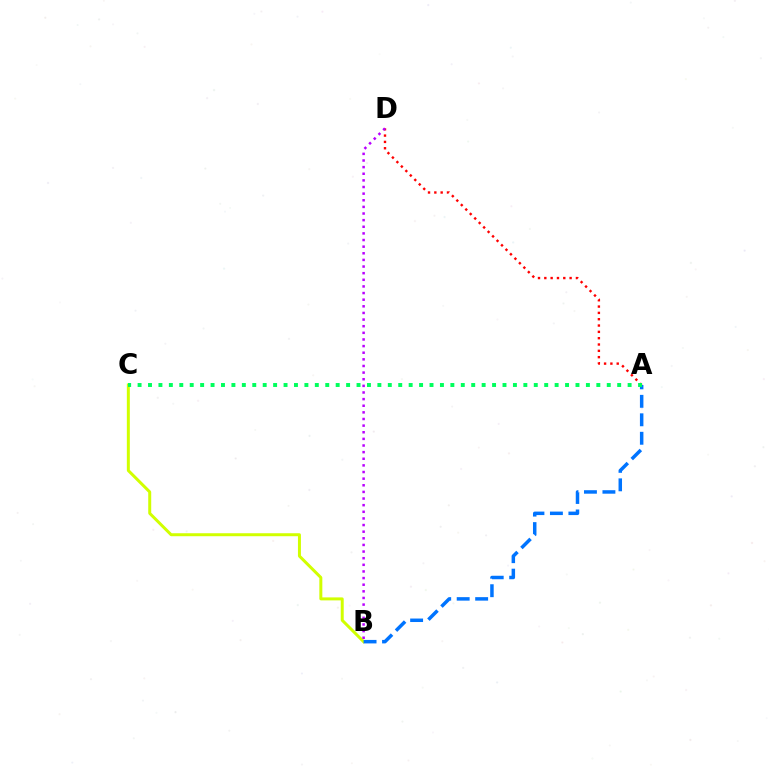{('B', 'C'): [{'color': '#d1ff00', 'line_style': 'solid', 'thickness': 2.15}], ('A', 'D'): [{'color': '#ff0000', 'line_style': 'dotted', 'thickness': 1.72}], ('B', 'D'): [{'color': '#b900ff', 'line_style': 'dotted', 'thickness': 1.8}], ('A', 'B'): [{'color': '#0074ff', 'line_style': 'dashed', 'thickness': 2.51}], ('A', 'C'): [{'color': '#00ff5c', 'line_style': 'dotted', 'thickness': 2.83}]}